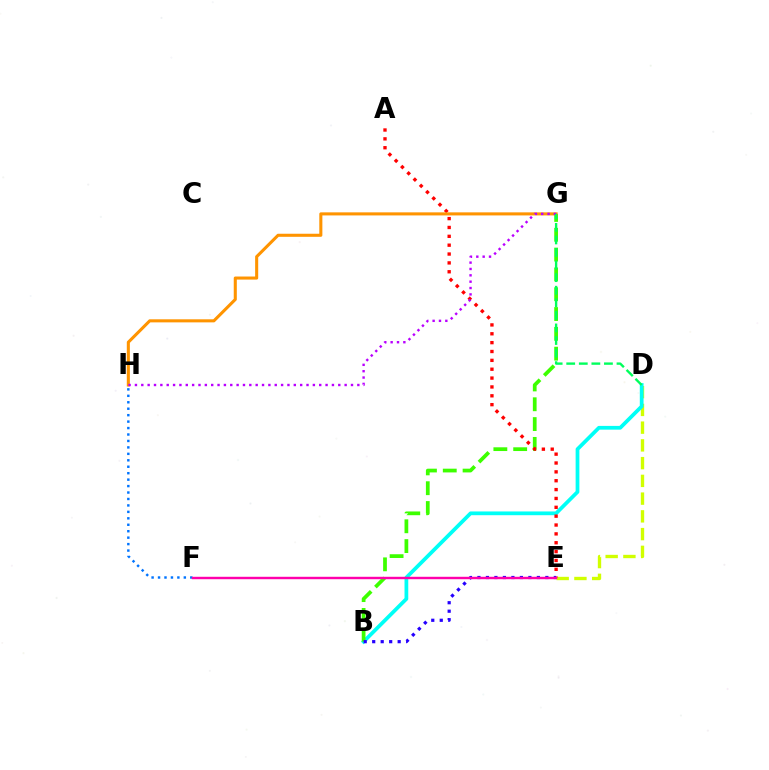{('D', 'E'): [{'color': '#d1ff00', 'line_style': 'dashed', 'thickness': 2.41}], ('F', 'H'): [{'color': '#0074ff', 'line_style': 'dotted', 'thickness': 1.75}], ('B', 'D'): [{'color': '#00fff6', 'line_style': 'solid', 'thickness': 2.7}], ('B', 'G'): [{'color': '#3dff00', 'line_style': 'dashed', 'thickness': 2.69}], ('A', 'E'): [{'color': '#ff0000', 'line_style': 'dotted', 'thickness': 2.41}], ('B', 'E'): [{'color': '#2500ff', 'line_style': 'dotted', 'thickness': 2.31}], ('G', 'H'): [{'color': '#ff9400', 'line_style': 'solid', 'thickness': 2.21}, {'color': '#b900ff', 'line_style': 'dotted', 'thickness': 1.73}], ('E', 'F'): [{'color': '#ff00ac', 'line_style': 'solid', 'thickness': 1.75}], ('D', 'G'): [{'color': '#00ff5c', 'line_style': 'dashed', 'thickness': 1.71}]}